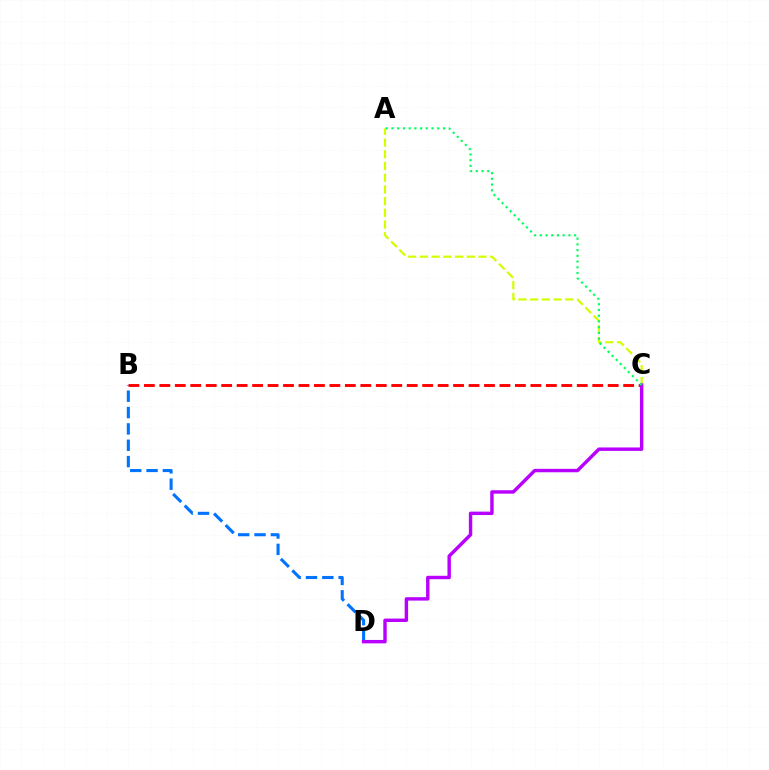{('A', 'C'): [{'color': '#d1ff00', 'line_style': 'dashed', 'thickness': 1.59}, {'color': '#00ff5c', 'line_style': 'dotted', 'thickness': 1.56}], ('B', 'D'): [{'color': '#0074ff', 'line_style': 'dashed', 'thickness': 2.22}], ('B', 'C'): [{'color': '#ff0000', 'line_style': 'dashed', 'thickness': 2.1}], ('C', 'D'): [{'color': '#b900ff', 'line_style': 'solid', 'thickness': 2.46}]}